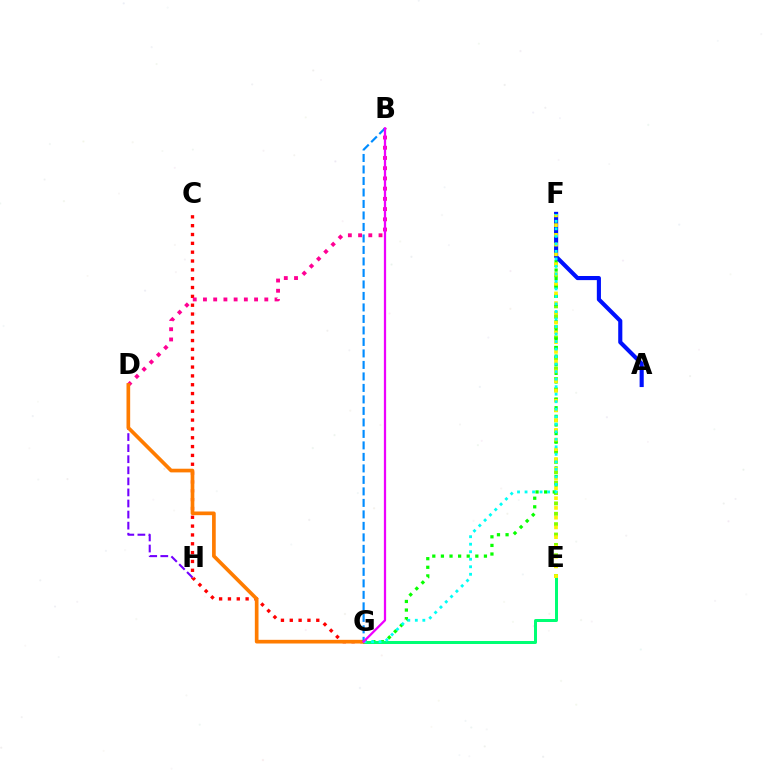{('C', 'G'): [{'color': '#ff0000', 'line_style': 'dotted', 'thickness': 2.4}], ('E', 'F'): [{'color': '#84ff00', 'line_style': 'dotted', 'thickness': 2.82}, {'color': '#fcf500', 'line_style': 'dotted', 'thickness': 2.65}], ('F', 'G'): [{'color': '#08ff00', 'line_style': 'dotted', 'thickness': 2.34}, {'color': '#00fff6', 'line_style': 'dotted', 'thickness': 2.04}], ('A', 'F'): [{'color': '#0010ff', 'line_style': 'solid', 'thickness': 2.96}], ('D', 'H'): [{'color': '#7200ff', 'line_style': 'dashed', 'thickness': 1.5}], ('E', 'G'): [{'color': '#00ff74', 'line_style': 'solid', 'thickness': 2.16}], ('B', 'D'): [{'color': '#ff0094', 'line_style': 'dotted', 'thickness': 2.78}], ('D', 'G'): [{'color': '#ff7c00', 'line_style': 'solid', 'thickness': 2.64}], ('B', 'G'): [{'color': '#008cff', 'line_style': 'dashed', 'thickness': 1.56}, {'color': '#ee00ff', 'line_style': 'solid', 'thickness': 1.62}]}